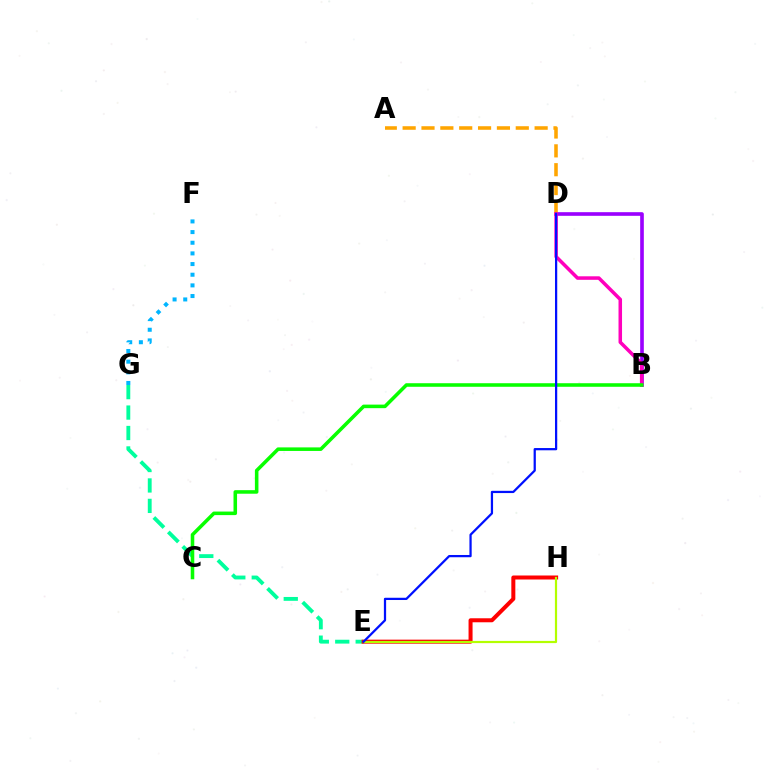{('B', 'D'): [{'color': '#9b00ff', 'line_style': 'solid', 'thickness': 2.62}, {'color': '#ff00bd', 'line_style': 'solid', 'thickness': 2.54}], ('A', 'D'): [{'color': '#ffa500', 'line_style': 'dashed', 'thickness': 2.56}], ('E', 'G'): [{'color': '#00ff9d', 'line_style': 'dashed', 'thickness': 2.78}], ('F', 'G'): [{'color': '#00b5ff', 'line_style': 'dotted', 'thickness': 2.9}], ('E', 'H'): [{'color': '#ff0000', 'line_style': 'solid', 'thickness': 2.89}, {'color': '#b3ff00', 'line_style': 'solid', 'thickness': 1.58}], ('B', 'C'): [{'color': '#08ff00', 'line_style': 'solid', 'thickness': 2.56}], ('D', 'E'): [{'color': '#0010ff', 'line_style': 'solid', 'thickness': 1.62}]}